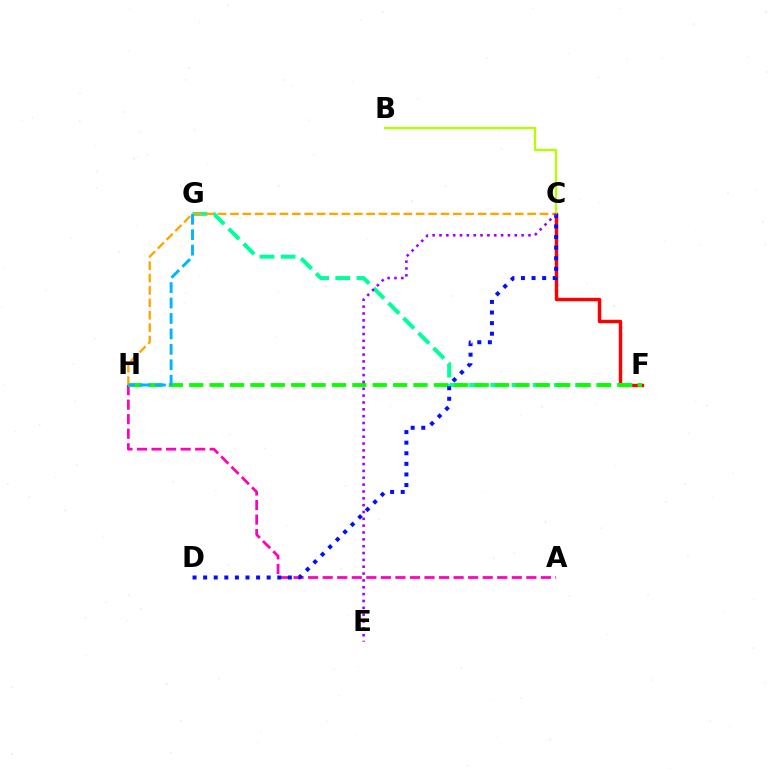{('A', 'H'): [{'color': '#ff00bd', 'line_style': 'dashed', 'thickness': 1.98}], ('C', 'F'): [{'color': '#ff0000', 'line_style': 'solid', 'thickness': 2.47}], ('F', 'G'): [{'color': '#00ff9d', 'line_style': 'dashed', 'thickness': 2.88}], ('F', 'H'): [{'color': '#08ff00', 'line_style': 'dashed', 'thickness': 2.77}], ('C', 'H'): [{'color': '#ffa500', 'line_style': 'dashed', 'thickness': 1.68}], ('B', 'C'): [{'color': '#b3ff00', 'line_style': 'solid', 'thickness': 1.62}], ('C', 'D'): [{'color': '#0010ff', 'line_style': 'dotted', 'thickness': 2.88}], ('G', 'H'): [{'color': '#00b5ff', 'line_style': 'dashed', 'thickness': 2.1}], ('C', 'E'): [{'color': '#9b00ff', 'line_style': 'dotted', 'thickness': 1.86}]}